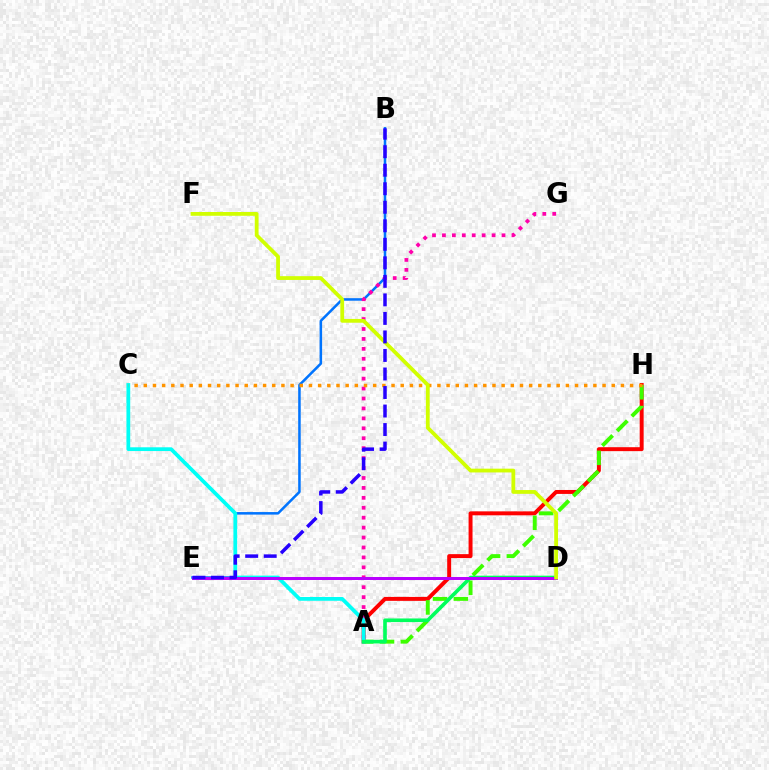{('B', 'E'): [{'color': '#0074ff', 'line_style': 'solid', 'thickness': 1.83}, {'color': '#2500ff', 'line_style': 'dashed', 'thickness': 2.52}], ('A', 'H'): [{'color': '#ff0000', 'line_style': 'solid', 'thickness': 2.84}, {'color': '#3dff00', 'line_style': 'dashed', 'thickness': 2.83}], ('A', 'G'): [{'color': '#ff00ac', 'line_style': 'dotted', 'thickness': 2.7}], ('A', 'C'): [{'color': '#00fff6', 'line_style': 'solid', 'thickness': 2.71}], ('A', 'D'): [{'color': '#00ff5c', 'line_style': 'solid', 'thickness': 2.62}], ('D', 'E'): [{'color': '#b900ff', 'line_style': 'solid', 'thickness': 2.15}], ('C', 'H'): [{'color': '#ff9400', 'line_style': 'dotted', 'thickness': 2.49}], ('D', 'F'): [{'color': '#d1ff00', 'line_style': 'solid', 'thickness': 2.73}]}